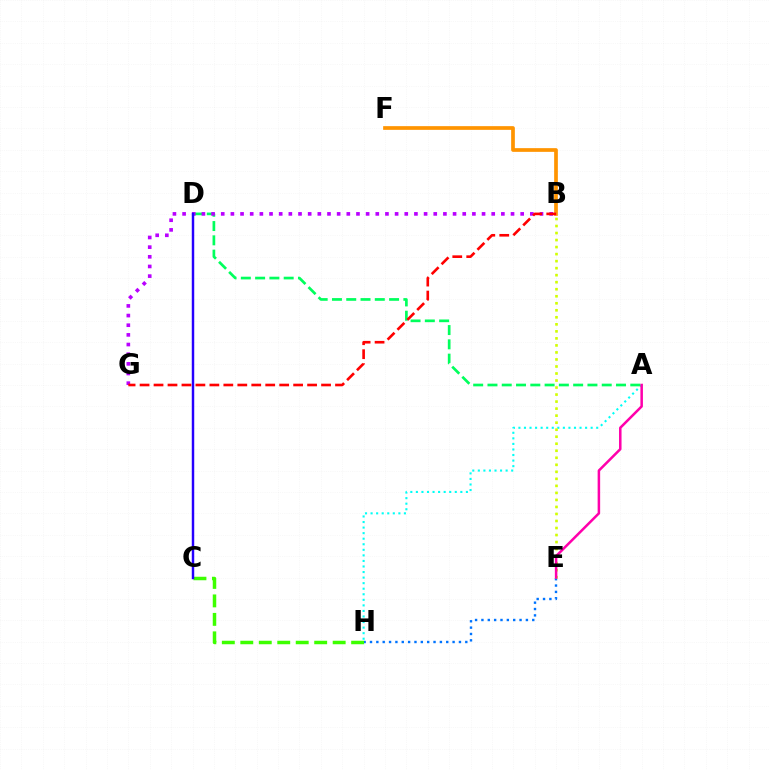{('A', 'H'): [{'color': '#00fff6', 'line_style': 'dotted', 'thickness': 1.51}], ('C', 'H'): [{'color': '#3dff00', 'line_style': 'dashed', 'thickness': 2.51}], ('E', 'H'): [{'color': '#0074ff', 'line_style': 'dotted', 'thickness': 1.73}], ('A', 'D'): [{'color': '#00ff5c', 'line_style': 'dashed', 'thickness': 1.94}], ('B', 'G'): [{'color': '#b900ff', 'line_style': 'dotted', 'thickness': 2.62}, {'color': '#ff0000', 'line_style': 'dashed', 'thickness': 1.9}], ('B', 'E'): [{'color': '#d1ff00', 'line_style': 'dotted', 'thickness': 1.91}], ('C', 'D'): [{'color': '#2500ff', 'line_style': 'solid', 'thickness': 1.76}], ('A', 'E'): [{'color': '#ff00ac', 'line_style': 'solid', 'thickness': 1.81}], ('B', 'F'): [{'color': '#ff9400', 'line_style': 'solid', 'thickness': 2.67}]}